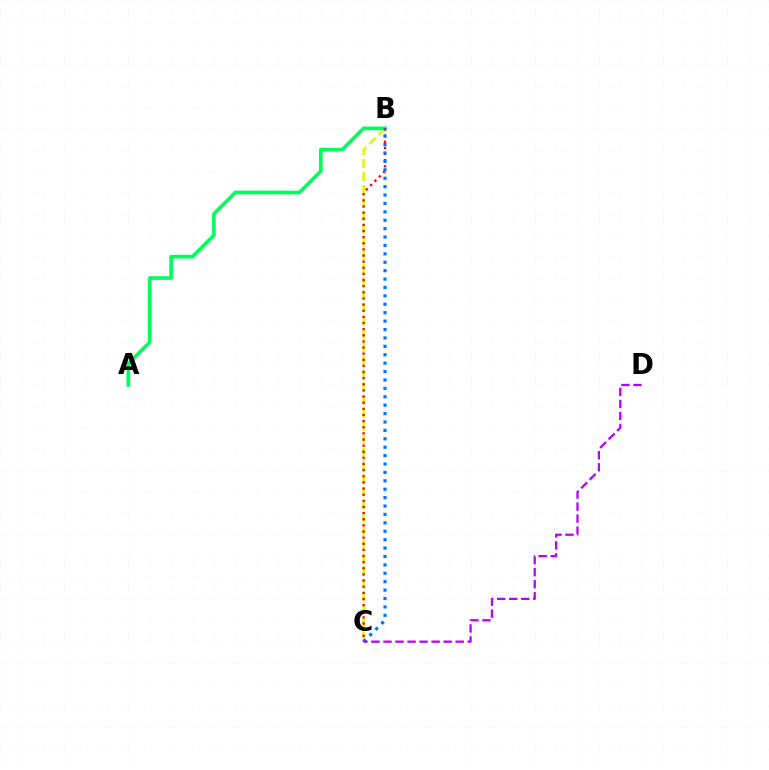{('B', 'C'): [{'color': '#d1ff00', 'line_style': 'dashed', 'thickness': 1.78}, {'color': '#ff0000', 'line_style': 'dotted', 'thickness': 1.67}, {'color': '#0074ff', 'line_style': 'dotted', 'thickness': 2.28}], ('A', 'B'): [{'color': '#00ff5c', 'line_style': 'solid', 'thickness': 2.64}], ('C', 'D'): [{'color': '#b900ff', 'line_style': 'dashed', 'thickness': 1.64}]}